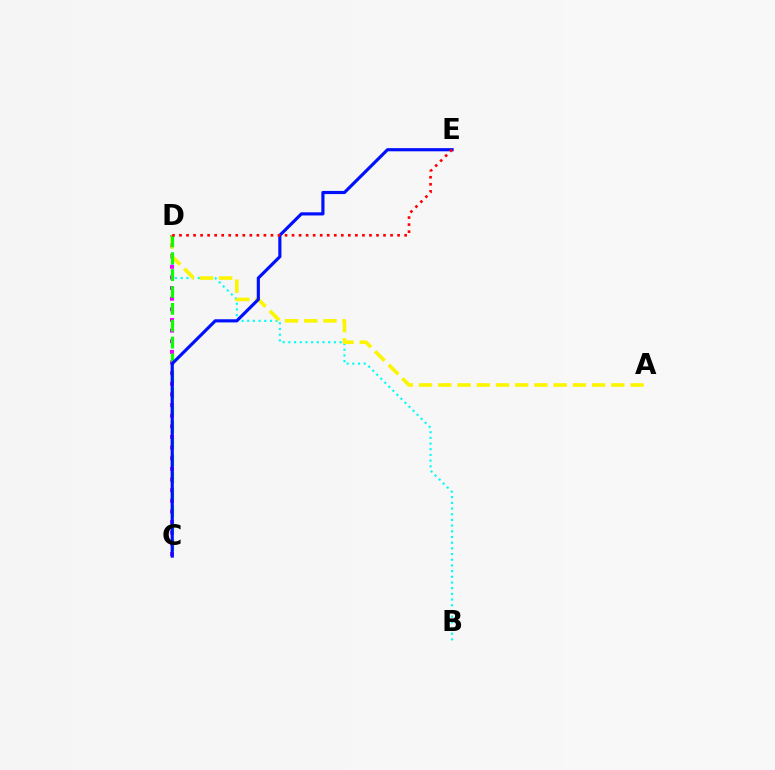{('B', 'D'): [{'color': '#00fff6', 'line_style': 'dotted', 'thickness': 1.55}], ('C', 'D'): [{'color': '#ee00ff', 'line_style': 'dotted', 'thickness': 2.89}, {'color': '#08ff00', 'line_style': 'dashed', 'thickness': 2.29}], ('A', 'D'): [{'color': '#fcf500', 'line_style': 'dashed', 'thickness': 2.61}], ('C', 'E'): [{'color': '#0010ff', 'line_style': 'solid', 'thickness': 2.28}], ('D', 'E'): [{'color': '#ff0000', 'line_style': 'dotted', 'thickness': 1.91}]}